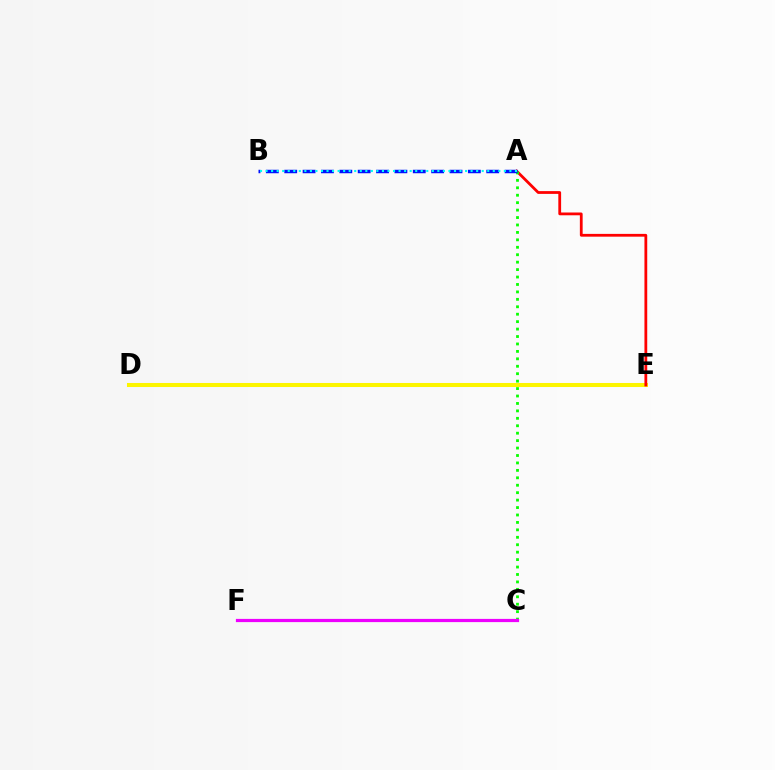{('D', 'E'): [{'color': '#fcf500', 'line_style': 'solid', 'thickness': 2.9}], ('A', 'E'): [{'color': '#ff0000', 'line_style': 'solid', 'thickness': 2.0}], ('A', 'C'): [{'color': '#08ff00', 'line_style': 'dotted', 'thickness': 2.02}], ('A', 'B'): [{'color': '#0010ff', 'line_style': 'dashed', 'thickness': 2.49}, {'color': '#00fff6', 'line_style': 'dotted', 'thickness': 1.51}], ('C', 'F'): [{'color': '#ee00ff', 'line_style': 'solid', 'thickness': 2.31}]}